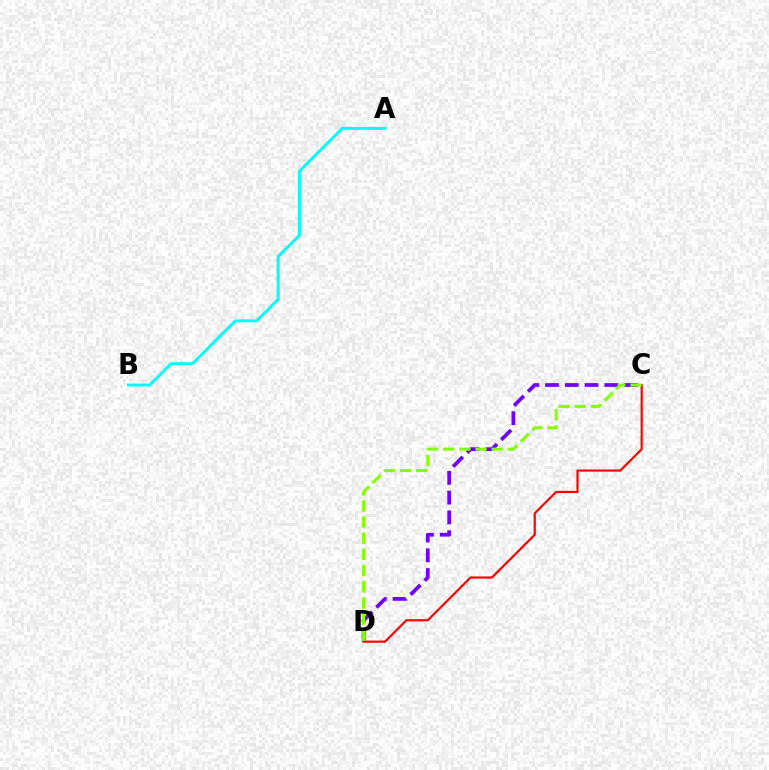{('A', 'B'): [{'color': '#00fff6', 'line_style': 'solid', 'thickness': 2.08}], ('C', 'D'): [{'color': '#7200ff', 'line_style': 'dashed', 'thickness': 2.68}, {'color': '#ff0000', 'line_style': 'solid', 'thickness': 1.56}, {'color': '#84ff00', 'line_style': 'dashed', 'thickness': 2.2}]}